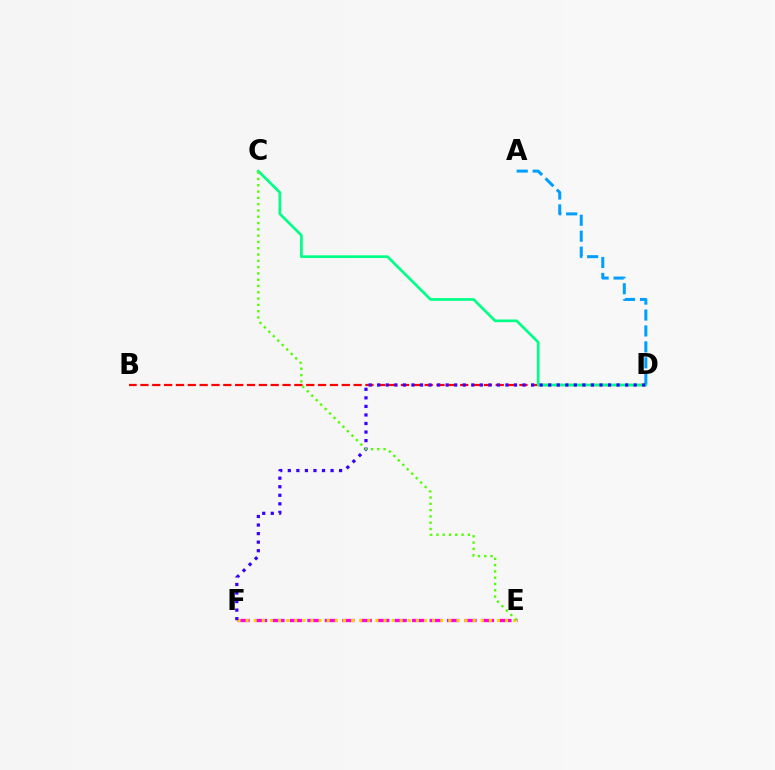{('E', 'F'): [{'color': '#ff00ed', 'line_style': 'dashed', 'thickness': 2.37}, {'color': '#ffd500', 'line_style': 'dotted', 'thickness': 2.2}], ('A', 'D'): [{'color': '#009eff', 'line_style': 'dashed', 'thickness': 2.16}], ('B', 'D'): [{'color': '#ff0000', 'line_style': 'dashed', 'thickness': 1.61}], ('C', 'D'): [{'color': '#00ff86', 'line_style': 'solid', 'thickness': 1.95}], ('D', 'F'): [{'color': '#3700ff', 'line_style': 'dotted', 'thickness': 2.32}], ('C', 'E'): [{'color': '#4fff00', 'line_style': 'dotted', 'thickness': 1.71}]}